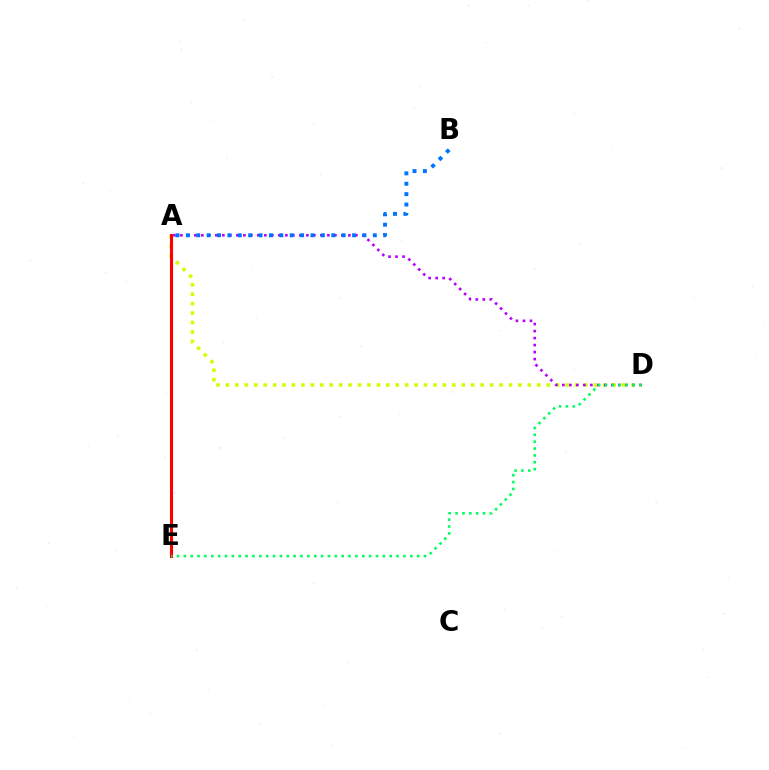{('A', 'D'): [{'color': '#d1ff00', 'line_style': 'dotted', 'thickness': 2.56}, {'color': '#b900ff', 'line_style': 'dotted', 'thickness': 1.9}], ('A', 'E'): [{'color': '#ff0000', 'line_style': 'solid', 'thickness': 2.2}], ('D', 'E'): [{'color': '#00ff5c', 'line_style': 'dotted', 'thickness': 1.86}], ('A', 'B'): [{'color': '#0074ff', 'line_style': 'dotted', 'thickness': 2.82}]}